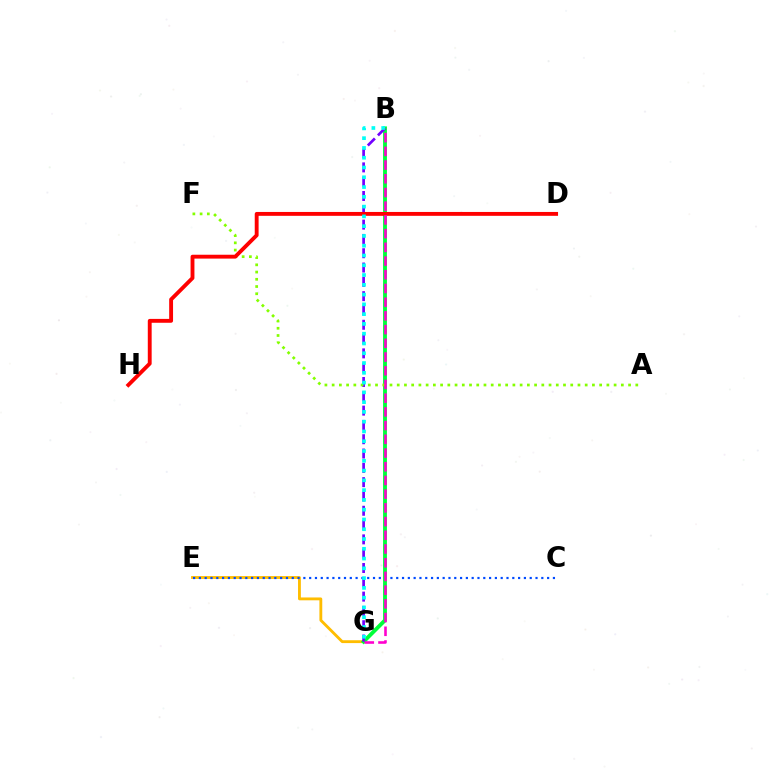{('E', 'G'): [{'color': '#ffbd00', 'line_style': 'solid', 'thickness': 2.05}], ('C', 'E'): [{'color': '#004bff', 'line_style': 'dotted', 'thickness': 1.58}], ('B', 'G'): [{'color': '#00ff39', 'line_style': 'solid', 'thickness': 2.77}, {'color': '#7200ff', 'line_style': 'dashed', 'thickness': 1.94}, {'color': '#00fff6', 'line_style': 'dotted', 'thickness': 2.66}, {'color': '#ff00cf', 'line_style': 'dashed', 'thickness': 1.86}], ('A', 'F'): [{'color': '#84ff00', 'line_style': 'dotted', 'thickness': 1.96}], ('D', 'H'): [{'color': '#ff0000', 'line_style': 'solid', 'thickness': 2.79}]}